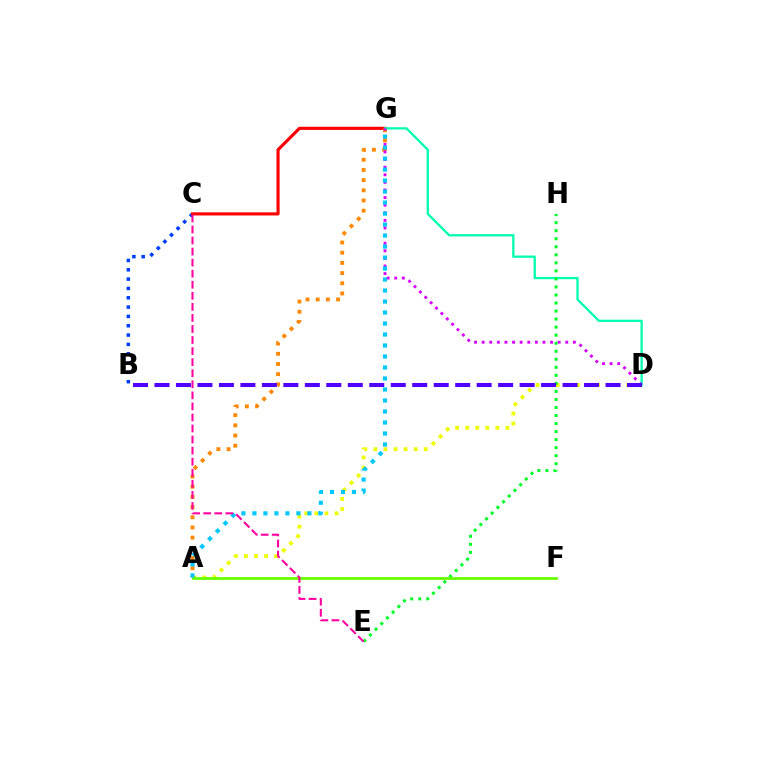{('B', 'C'): [{'color': '#003fff', 'line_style': 'dotted', 'thickness': 2.53}], ('C', 'G'): [{'color': '#ff0000', 'line_style': 'solid', 'thickness': 2.26}], ('A', 'D'): [{'color': '#eeff00', 'line_style': 'dotted', 'thickness': 2.73}], ('A', 'G'): [{'color': '#ff8800', 'line_style': 'dotted', 'thickness': 2.77}, {'color': '#00c7ff', 'line_style': 'dotted', 'thickness': 2.99}], ('D', 'G'): [{'color': '#00ffaf', 'line_style': 'solid', 'thickness': 1.65}, {'color': '#d600ff', 'line_style': 'dotted', 'thickness': 2.06}], ('E', 'H'): [{'color': '#00ff27', 'line_style': 'dotted', 'thickness': 2.18}], ('A', 'F'): [{'color': '#66ff00', 'line_style': 'solid', 'thickness': 2.02}], ('B', 'D'): [{'color': '#4f00ff', 'line_style': 'dashed', 'thickness': 2.92}], ('C', 'E'): [{'color': '#ff00a0', 'line_style': 'dashed', 'thickness': 1.5}]}